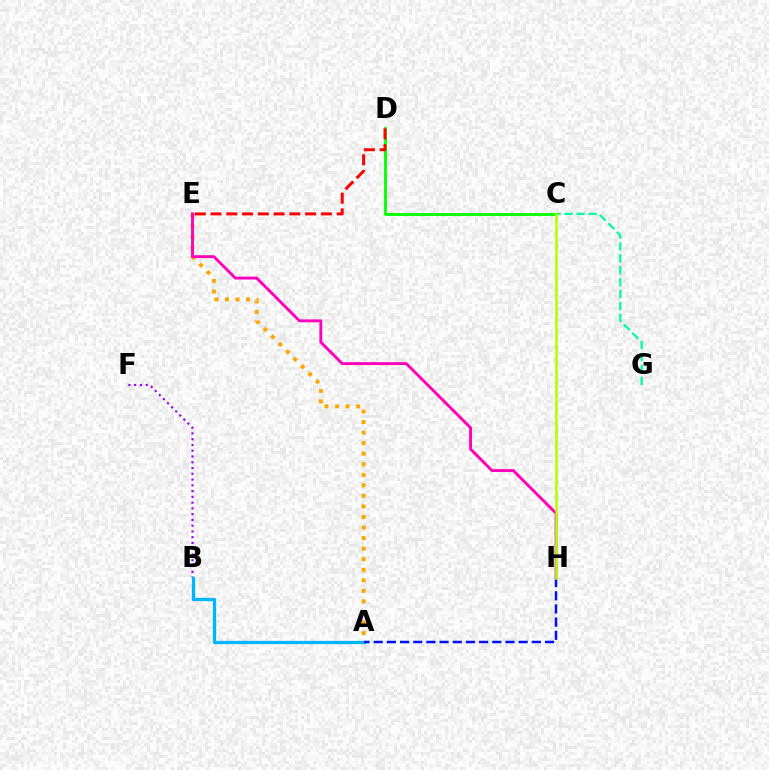{('A', 'E'): [{'color': '#ffa500', 'line_style': 'dotted', 'thickness': 2.87}], ('C', 'G'): [{'color': '#00ff9d', 'line_style': 'dashed', 'thickness': 1.62}], ('B', 'F'): [{'color': '#9b00ff', 'line_style': 'dotted', 'thickness': 1.57}], ('C', 'D'): [{'color': '#08ff00', 'line_style': 'solid', 'thickness': 2.05}], ('A', 'B'): [{'color': '#00b5ff', 'line_style': 'solid', 'thickness': 2.35}], ('A', 'H'): [{'color': '#0010ff', 'line_style': 'dashed', 'thickness': 1.79}], ('E', 'H'): [{'color': '#ff00bd', 'line_style': 'solid', 'thickness': 2.08}], ('C', 'H'): [{'color': '#b3ff00', 'line_style': 'solid', 'thickness': 1.84}], ('D', 'E'): [{'color': '#ff0000', 'line_style': 'dashed', 'thickness': 2.14}]}